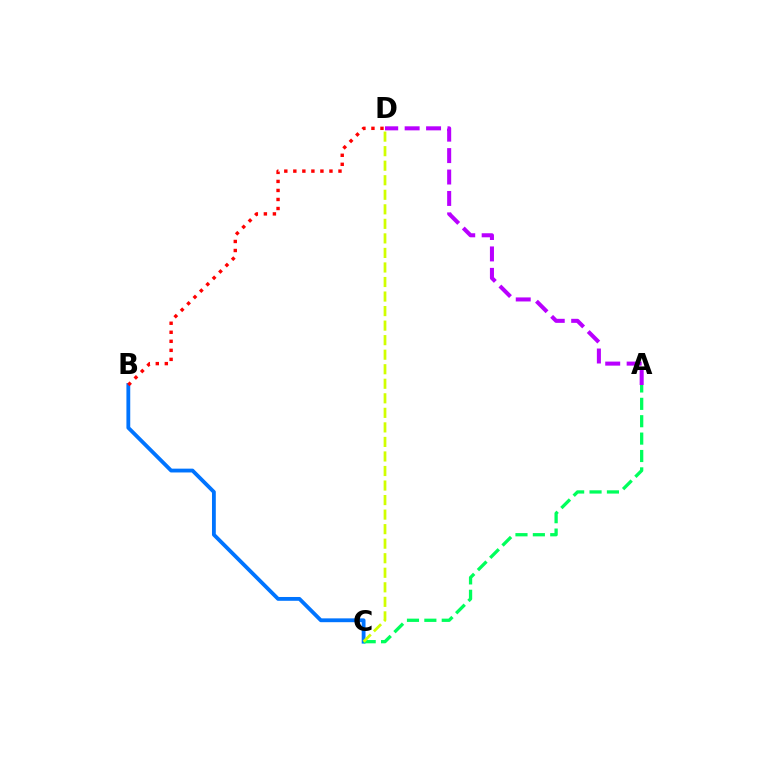{('B', 'C'): [{'color': '#0074ff', 'line_style': 'solid', 'thickness': 2.75}], ('A', 'C'): [{'color': '#00ff5c', 'line_style': 'dashed', 'thickness': 2.36}], ('C', 'D'): [{'color': '#d1ff00', 'line_style': 'dashed', 'thickness': 1.97}], ('B', 'D'): [{'color': '#ff0000', 'line_style': 'dotted', 'thickness': 2.45}], ('A', 'D'): [{'color': '#b900ff', 'line_style': 'dashed', 'thickness': 2.91}]}